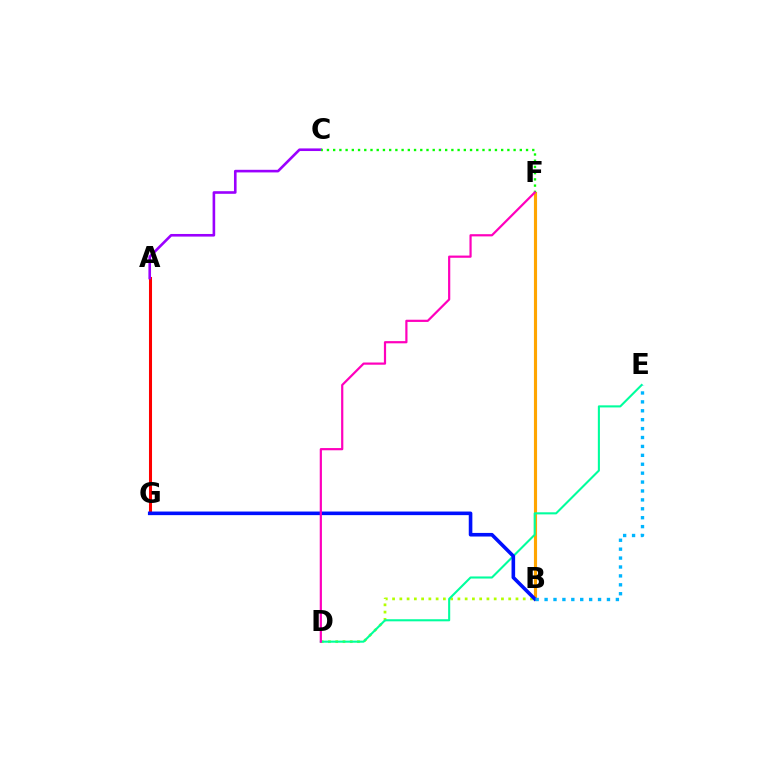{('A', 'G'): [{'color': '#ff0000', 'line_style': 'solid', 'thickness': 2.2}], ('B', 'D'): [{'color': '#b3ff00', 'line_style': 'dotted', 'thickness': 1.97}], ('B', 'F'): [{'color': '#ffa500', 'line_style': 'solid', 'thickness': 2.25}], ('A', 'C'): [{'color': '#9b00ff', 'line_style': 'solid', 'thickness': 1.88}], ('D', 'E'): [{'color': '#00ff9d', 'line_style': 'solid', 'thickness': 1.51}], ('B', 'G'): [{'color': '#0010ff', 'line_style': 'solid', 'thickness': 2.59}], ('C', 'F'): [{'color': '#08ff00', 'line_style': 'dotted', 'thickness': 1.69}], ('B', 'E'): [{'color': '#00b5ff', 'line_style': 'dotted', 'thickness': 2.42}], ('D', 'F'): [{'color': '#ff00bd', 'line_style': 'solid', 'thickness': 1.59}]}